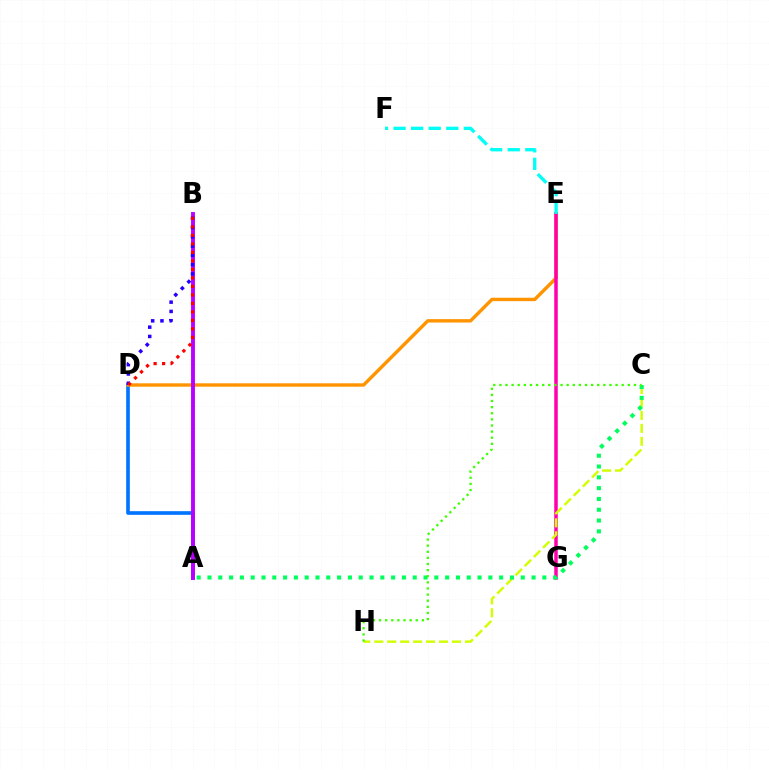{('A', 'D'): [{'color': '#0074ff', 'line_style': 'solid', 'thickness': 2.62}], ('D', 'E'): [{'color': '#ff9400', 'line_style': 'solid', 'thickness': 2.45}], ('E', 'G'): [{'color': '#ff00ac', 'line_style': 'solid', 'thickness': 2.52}], ('C', 'H'): [{'color': '#d1ff00', 'line_style': 'dashed', 'thickness': 1.76}, {'color': '#3dff00', 'line_style': 'dotted', 'thickness': 1.66}], ('A', 'B'): [{'color': '#b900ff', 'line_style': 'solid', 'thickness': 2.8}], ('A', 'C'): [{'color': '#00ff5c', 'line_style': 'dotted', 'thickness': 2.93}], ('E', 'F'): [{'color': '#00fff6', 'line_style': 'dashed', 'thickness': 2.39}], ('B', 'D'): [{'color': '#2500ff', 'line_style': 'dotted', 'thickness': 2.52}, {'color': '#ff0000', 'line_style': 'dotted', 'thickness': 2.31}]}